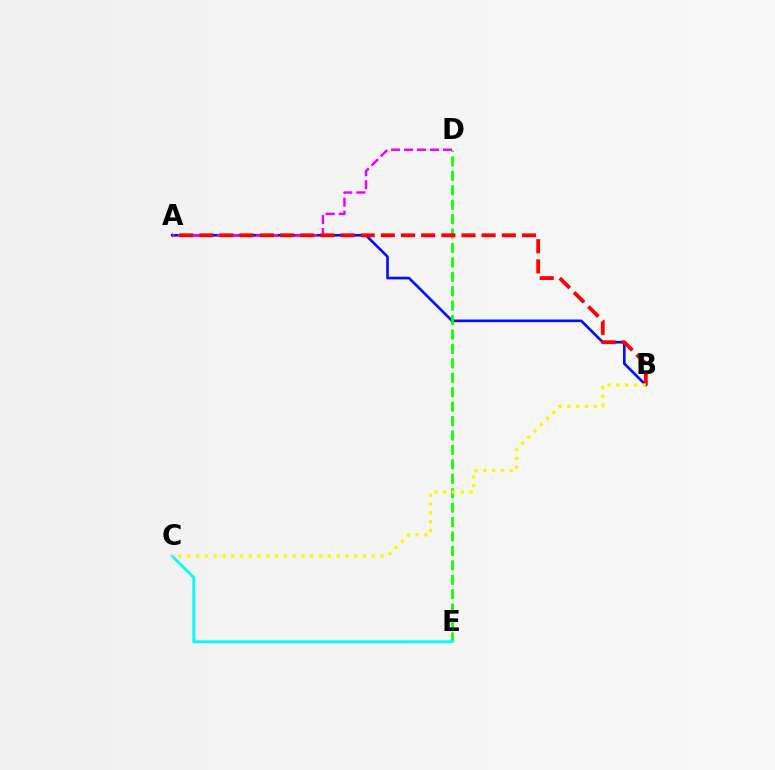{('A', 'B'): [{'color': '#0010ff', 'line_style': 'solid', 'thickness': 1.9}, {'color': '#ff0000', 'line_style': 'dashed', 'thickness': 2.74}], ('D', 'E'): [{'color': '#08ff00', 'line_style': 'dashed', 'thickness': 1.96}], ('A', 'D'): [{'color': '#ee00ff', 'line_style': 'dashed', 'thickness': 1.77}], ('C', 'E'): [{'color': '#00fff6', 'line_style': 'solid', 'thickness': 1.97}], ('B', 'C'): [{'color': '#fcf500', 'line_style': 'dotted', 'thickness': 2.39}]}